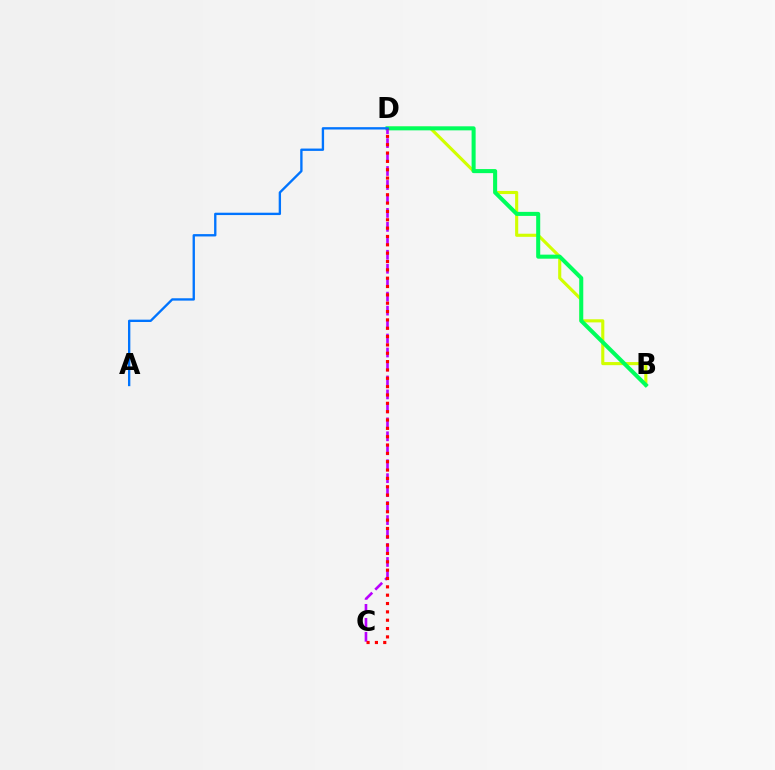{('B', 'D'): [{'color': '#d1ff00', 'line_style': 'solid', 'thickness': 2.24}, {'color': '#00ff5c', 'line_style': 'solid', 'thickness': 2.91}], ('C', 'D'): [{'color': '#b900ff', 'line_style': 'dashed', 'thickness': 1.9}, {'color': '#ff0000', 'line_style': 'dotted', 'thickness': 2.27}], ('A', 'D'): [{'color': '#0074ff', 'line_style': 'solid', 'thickness': 1.69}]}